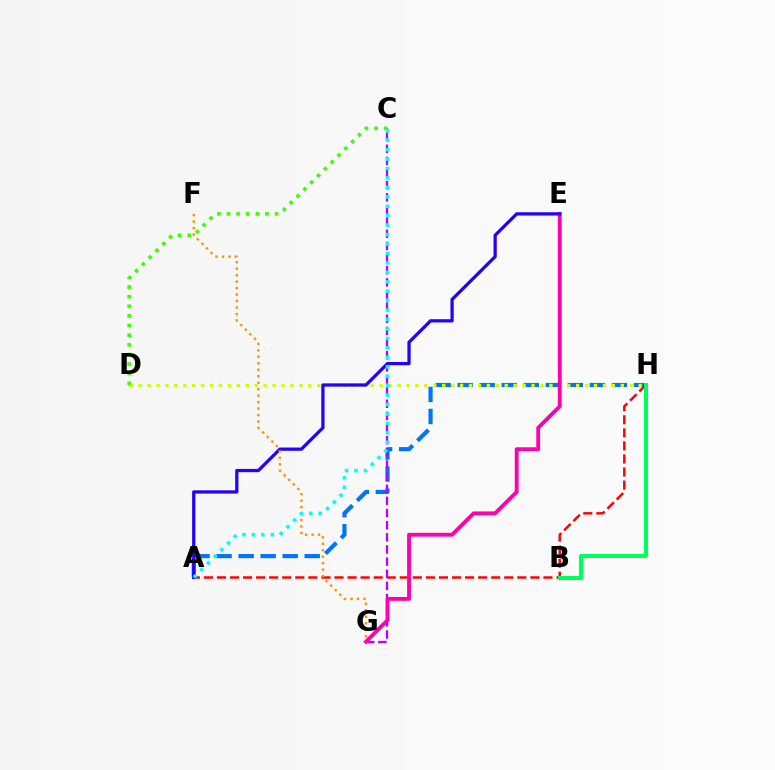{('A', 'H'): [{'color': '#0074ff', 'line_style': 'dashed', 'thickness': 2.99}, {'color': '#ff0000', 'line_style': 'dashed', 'thickness': 1.77}], ('D', 'H'): [{'color': '#d1ff00', 'line_style': 'dotted', 'thickness': 2.43}], ('B', 'H'): [{'color': '#00ff5c', 'line_style': 'solid', 'thickness': 2.92}], ('C', 'G'): [{'color': '#b900ff', 'line_style': 'dashed', 'thickness': 1.65}], ('E', 'G'): [{'color': '#ff00ac', 'line_style': 'solid', 'thickness': 2.76}], ('A', 'E'): [{'color': '#2500ff', 'line_style': 'solid', 'thickness': 2.35}], ('C', 'D'): [{'color': '#3dff00', 'line_style': 'dotted', 'thickness': 2.61}], ('F', 'G'): [{'color': '#ff9400', 'line_style': 'dotted', 'thickness': 1.76}], ('A', 'C'): [{'color': '#00fff6', 'line_style': 'dotted', 'thickness': 2.57}]}